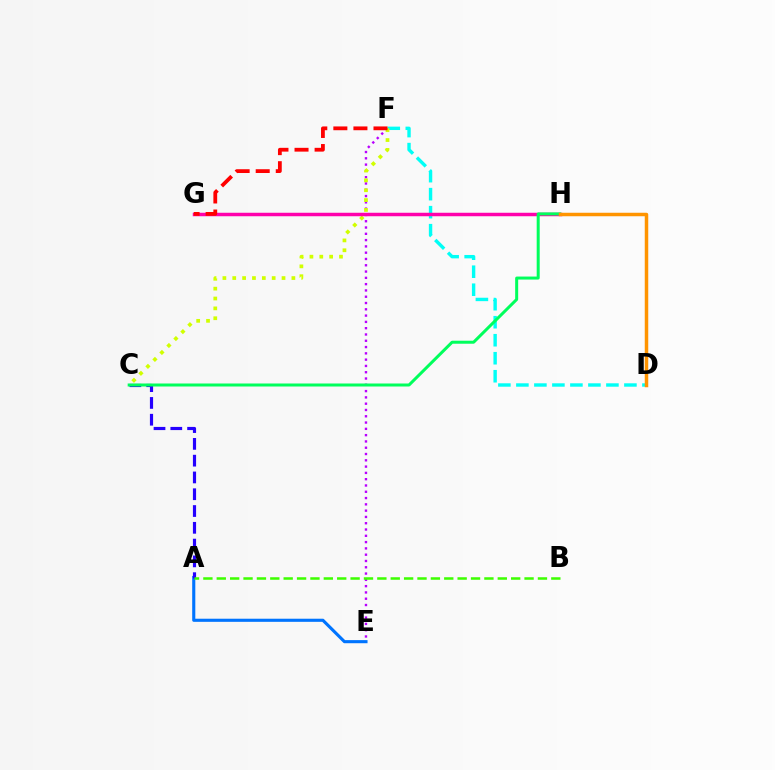{('E', 'F'): [{'color': '#b900ff', 'line_style': 'dotted', 'thickness': 1.71}], ('A', 'E'): [{'color': '#0074ff', 'line_style': 'solid', 'thickness': 2.24}], ('A', 'C'): [{'color': '#2500ff', 'line_style': 'dashed', 'thickness': 2.28}], ('D', 'F'): [{'color': '#00fff6', 'line_style': 'dashed', 'thickness': 2.45}], ('C', 'F'): [{'color': '#d1ff00', 'line_style': 'dotted', 'thickness': 2.68}], ('G', 'H'): [{'color': '#ff00ac', 'line_style': 'solid', 'thickness': 2.51}], ('C', 'H'): [{'color': '#00ff5c', 'line_style': 'solid', 'thickness': 2.16}], ('A', 'B'): [{'color': '#3dff00', 'line_style': 'dashed', 'thickness': 1.82}], ('D', 'H'): [{'color': '#ff9400', 'line_style': 'solid', 'thickness': 2.51}], ('F', 'G'): [{'color': '#ff0000', 'line_style': 'dashed', 'thickness': 2.73}]}